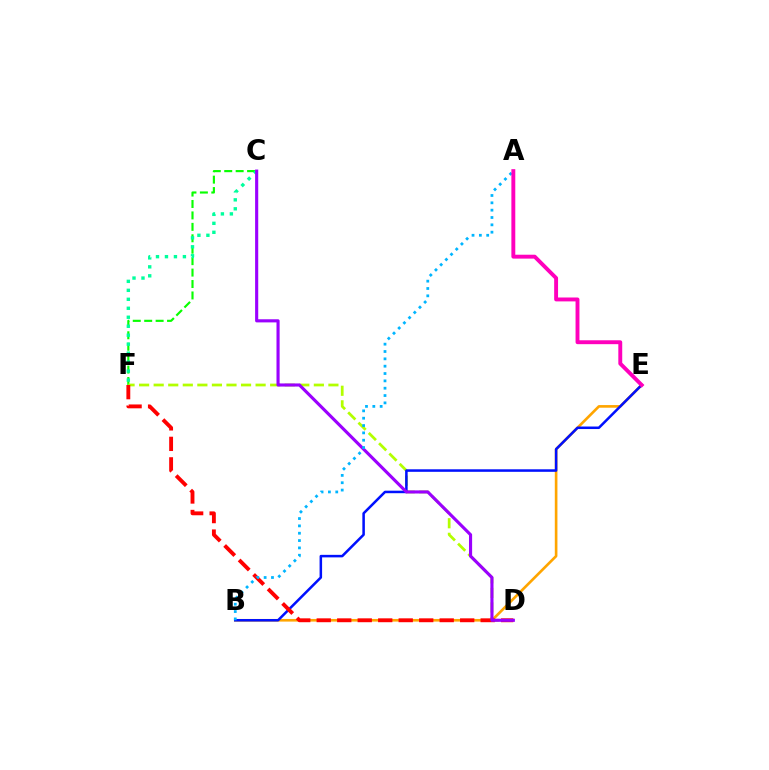{('C', 'F'): [{'color': '#08ff00', 'line_style': 'dashed', 'thickness': 1.55}, {'color': '#00ff9d', 'line_style': 'dotted', 'thickness': 2.44}], ('D', 'F'): [{'color': '#b3ff00', 'line_style': 'dashed', 'thickness': 1.98}, {'color': '#ff0000', 'line_style': 'dashed', 'thickness': 2.78}], ('B', 'E'): [{'color': '#ffa500', 'line_style': 'solid', 'thickness': 1.9}, {'color': '#0010ff', 'line_style': 'solid', 'thickness': 1.82}], ('C', 'D'): [{'color': '#9b00ff', 'line_style': 'solid', 'thickness': 2.25}], ('A', 'B'): [{'color': '#00b5ff', 'line_style': 'dotted', 'thickness': 1.99}], ('A', 'E'): [{'color': '#ff00bd', 'line_style': 'solid', 'thickness': 2.81}]}